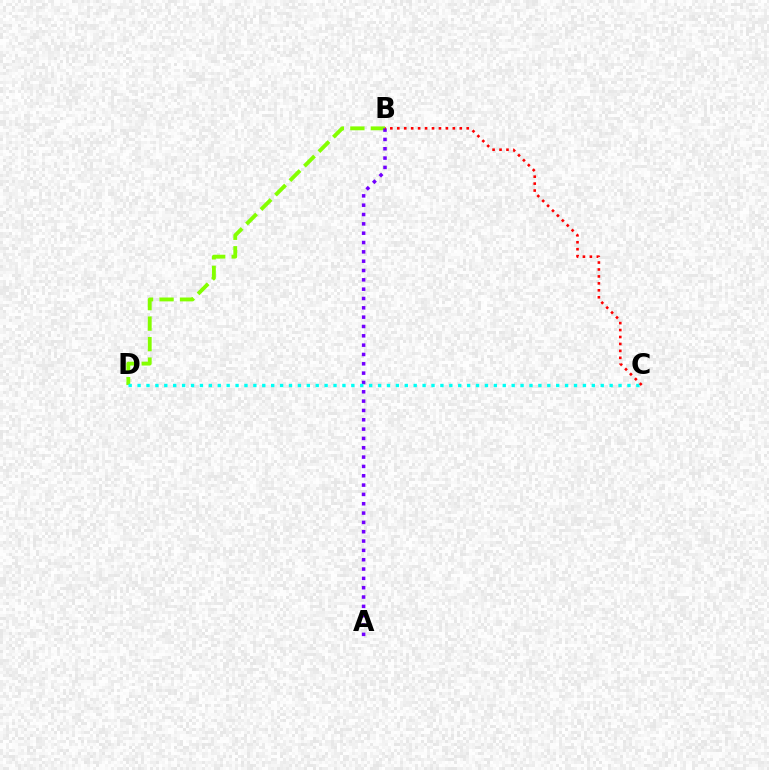{('B', 'D'): [{'color': '#84ff00', 'line_style': 'dashed', 'thickness': 2.78}], ('A', 'B'): [{'color': '#7200ff', 'line_style': 'dotted', 'thickness': 2.53}], ('C', 'D'): [{'color': '#00fff6', 'line_style': 'dotted', 'thickness': 2.42}], ('B', 'C'): [{'color': '#ff0000', 'line_style': 'dotted', 'thickness': 1.89}]}